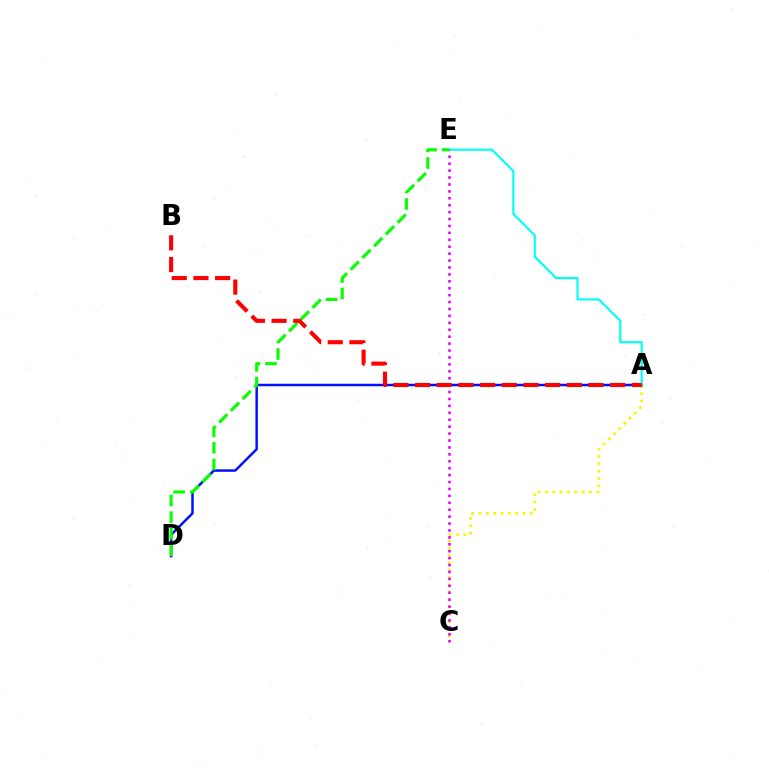{('A', 'C'): [{'color': '#fcf500', 'line_style': 'dotted', 'thickness': 1.99}], ('A', 'D'): [{'color': '#0010ff', 'line_style': 'solid', 'thickness': 1.79}], ('A', 'E'): [{'color': '#00fff6', 'line_style': 'solid', 'thickness': 1.54}], ('D', 'E'): [{'color': '#08ff00', 'line_style': 'dashed', 'thickness': 2.26}], ('C', 'E'): [{'color': '#ee00ff', 'line_style': 'dotted', 'thickness': 1.88}], ('A', 'B'): [{'color': '#ff0000', 'line_style': 'dashed', 'thickness': 2.95}]}